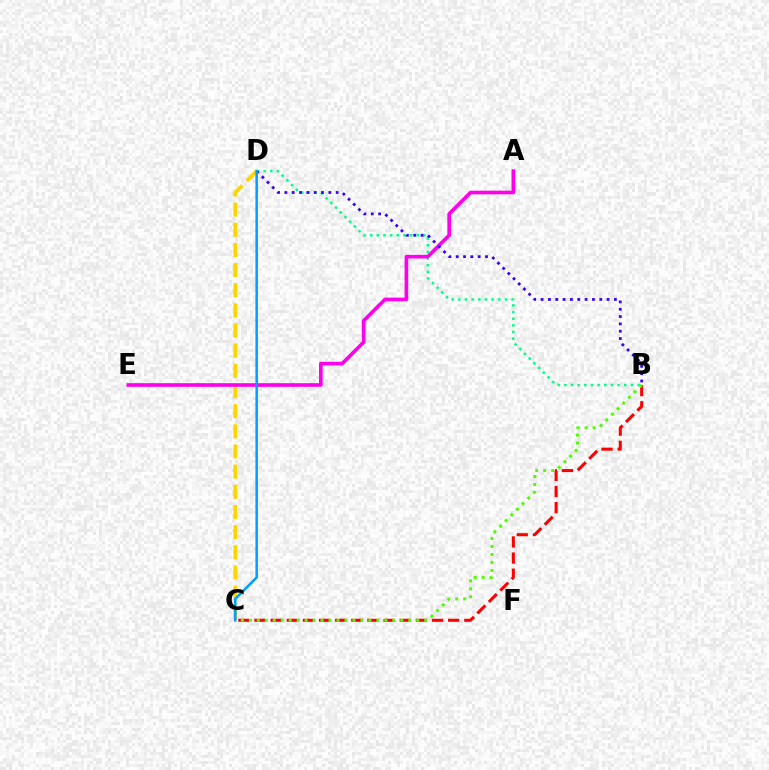{('B', 'C'): [{'color': '#ff0000', 'line_style': 'dashed', 'thickness': 2.19}, {'color': '#4fff00', 'line_style': 'dotted', 'thickness': 2.17}], ('C', 'D'): [{'color': '#ffd500', 'line_style': 'dashed', 'thickness': 2.74}, {'color': '#009eff', 'line_style': 'solid', 'thickness': 1.8}], ('B', 'D'): [{'color': '#00ff86', 'line_style': 'dotted', 'thickness': 1.81}, {'color': '#3700ff', 'line_style': 'dotted', 'thickness': 1.99}], ('A', 'E'): [{'color': '#ff00ed', 'line_style': 'solid', 'thickness': 2.63}]}